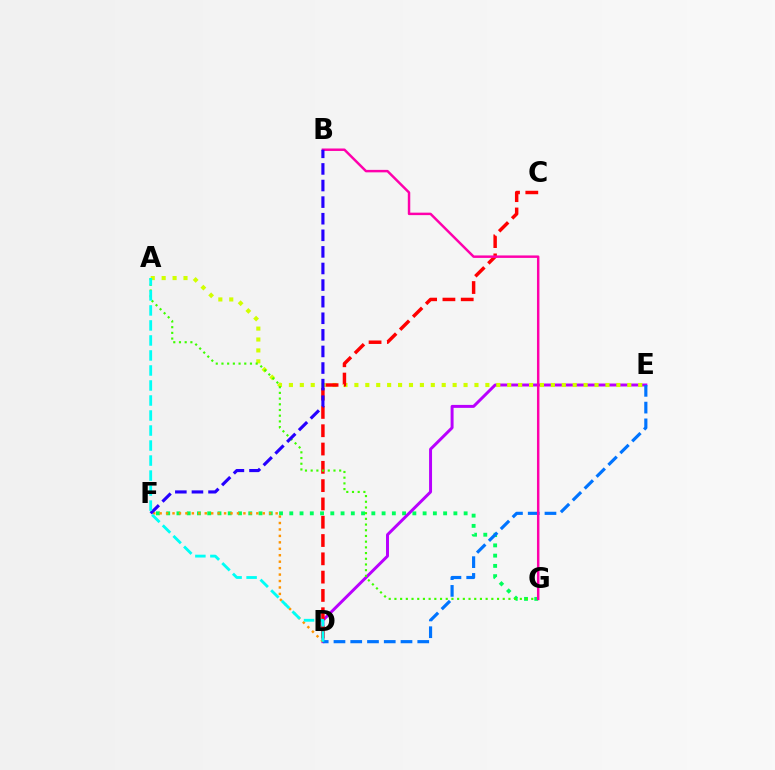{('F', 'G'): [{'color': '#00ff5c', 'line_style': 'dotted', 'thickness': 2.79}], ('D', 'E'): [{'color': '#b900ff', 'line_style': 'solid', 'thickness': 2.14}, {'color': '#0074ff', 'line_style': 'dashed', 'thickness': 2.28}], ('A', 'E'): [{'color': '#d1ff00', 'line_style': 'dotted', 'thickness': 2.97}], ('D', 'F'): [{'color': '#ff9400', 'line_style': 'dotted', 'thickness': 1.75}], ('C', 'D'): [{'color': '#ff0000', 'line_style': 'dashed', 'thickness': 2.49}], ('A', 'G'): [{'color': '#3dff00', 'line_style': 'dotted', 'thickness': 1.55}], ('B', 'G'): [{'color': '#ff00ac', 'line_style': 'solid', 'thickness': 1.78}], ('B', 'F'): [{'color': '#2500ff', 'line_style': 'dashed', 'thickness': 2.25}], ('A', 'D'): [{'color': '#00fff6', 'line_style': 'dashed', 'thickness': 2.04}]}